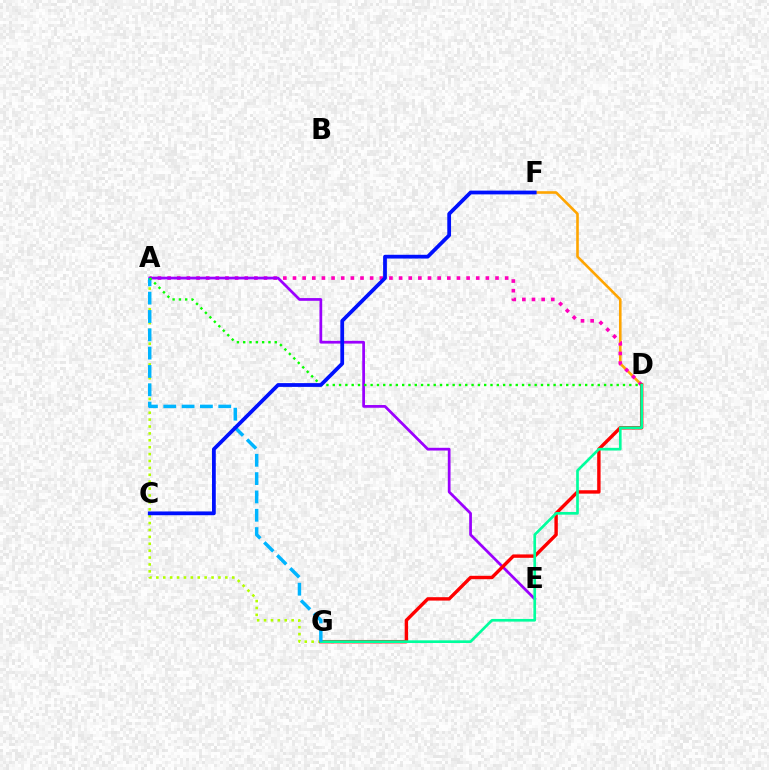{('D', 'F'): [{'color': '#ffa500', 'line_style': 'solid', 'thickness': 1.87}], ('A', 'D'): [{'color': '#ff00bd', 'line_style': 'dotted', 'thickness': 2.62}, {'color': '#08ff00', 'line_style': 'dotted', 'thickness': 1.71}], ('A', 'G'): [{'color': '#b3ff00', 'line_style': 'dotted', 'thickness': 1.87}, {'color': '#00b5ff', 'line_style': 'dashed', 'thickness': 2.49}], ('A', 'E'): [{'color': '#9b00ff', 'line_style': 'solid', 'thickness': 1.97}], ('D', 'G'): [{'color': '#ff0000', 'line_style': 'solid', 'thickness': 2.45}, {'color': '#00ff9d', 'line_style': 'solid', 'thickness': 1.92}], ('C', 'F'): [{'color': '#0010ff', 'line_style': 'solid', 'thickness': 2.71}]}